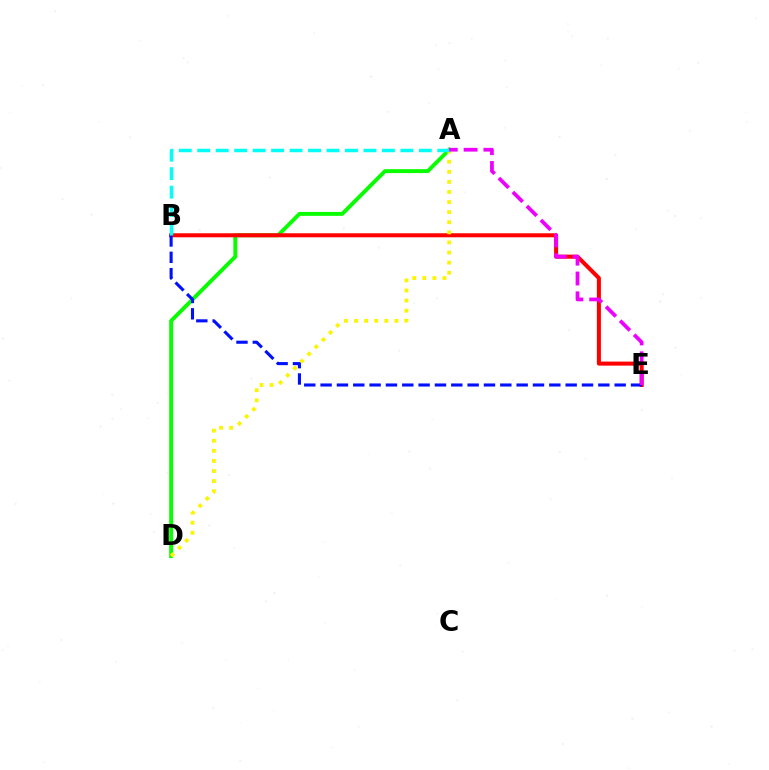{('A', 'D'): [{'color': '#08ff00', 'line_style': 'solid', 'thickness': 2.8}, {'color': '#fcf500', 'line_style': 'dotted', 'thickness': 2.74}], ('B', 'E'): [{'color': '#ff0000', 'line_style': 'solid', 'thickness': 2.91}, {'color': '#0010ff', 'line_style': 'dashed', 'thickness': 2.22}], ('A', 'B'): [{'color': '#00fff6', 'line_style': 'dashed', 'thickness': 2.51}], ('A', 'E'): [{'color': '#ee00ff', 'line_style': 'dashed', 'thickness': 2.69}]}